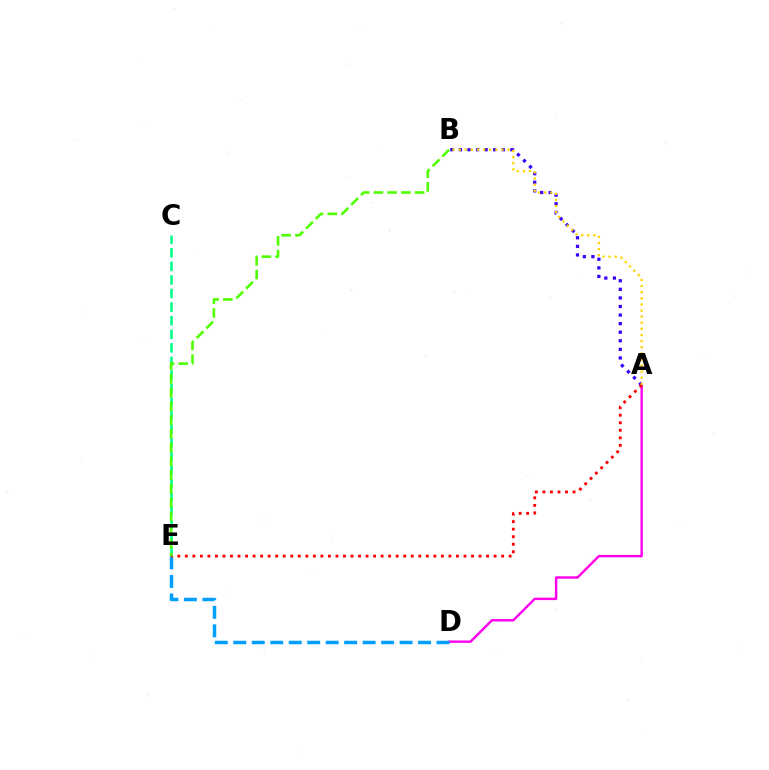{('A', 'D'): [{'color': '#ff00ed', 'line_style': 'solid', 'thickness': 1.74}], ('C', 'E'): [{'color': '#00ff86', 'line_style': 'dashed', 'thickness': 1.85}], ('D', 'E'): [{'color': '#009eff', 'line_style': 'dashed', 'thickness': 2.51}], ('A', 'B'): [{'color': '#3700ff', 'line_style': 'dotted', 'thickness': 2.33}, {'color': '#ffd500', 'line_style': 'dotted', 'thickness': 1.66}], ('A', 'E'): [{'color': '#ff0000', 'line_style': 'dotted', 'thickness': 2.05}], ('B', 'E'): [{'color': '#4fff00', 'line_style': 'dashed', 'thickness': 1.87}]}